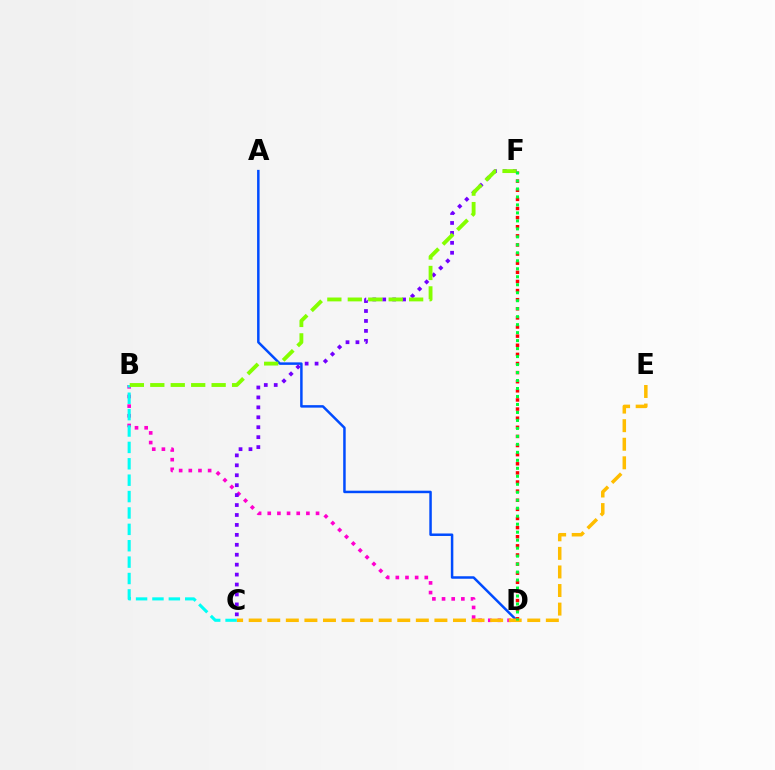{('B', 'D'): [{'color': '#ff00cf', 'line_style': 'dotted', 'thickness': 2.62}], ('A', 'D'): [{'color': '#004bff', 'line_style': 'solid', 'thickness': 1.79}], ('D', 'F'): [{'color': '#ff0000', 'line_style': 'dotted', 'thickness': 2.48}, {'color': '#00ff39', 'line_style': 'dotted', 'thickness': 2.17}], ('C', 'E'): [{'color': '#ffbd00', 'line_style': 'dashed', 'thickness': 2.52}], ('B', 'C'): [{'color': '#00fff6', 'line_style': 'dashed', 'thickness': 2.23}], ('C', 'F'): [{'color': '#7200ff', 'line_style': 'dotted', 'thickness': 2.7}], ('B', 'F'): [{'color': '#84ff00', 'line_style': 'dashed', 'thickness': 2.78}]}